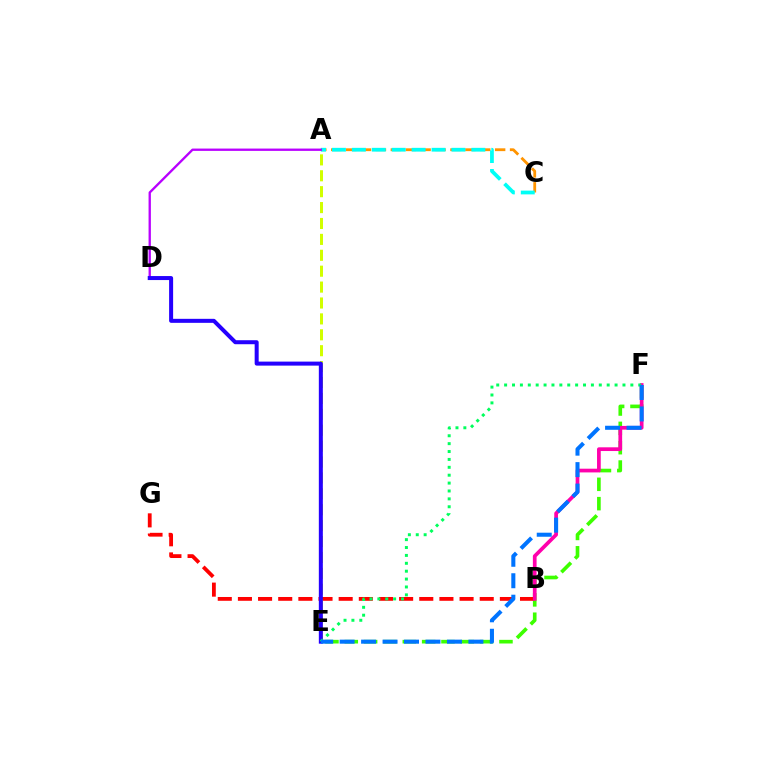{('E', 'F'): [{'color': '#3dff00', 'line_style': 'dashed', 'thickness': 2.63}, {'color': '#00ff5c', 'line_style': 'dotted', 'thickness': 2.14}, {'color': '#0074ff', 'line_style': 'dashed', 'thickness': 2.92}], ('B', 'G'): [{'color': '#ff0000', 'line_style': 'dashed', 'thickness': 2.74}], ('A', 'C'): [{'color': '#ff9400', 'line_style': 'dashed', 'thickness': 2.02}, {'color': '#00fff6', 'line_style': 'dashed', 'thickness': 2.71}], ('A', 'E'): [{'color': '#d1ff00', 'line_style': 'dashed', 'thickness': 2.16}], ('B', 'F'): [{'color': '#ff00ac', 'line_style': 'solid', 'thickness': 2.68}], ('A', 'D'): [{'color': '#b900ff', 'line_style': 'solid', 'thickness': 1.68}], ('D', 'E'): [{'color': '#2500ff', 'line_style': 'solid', 'thickness': 2.89}]}